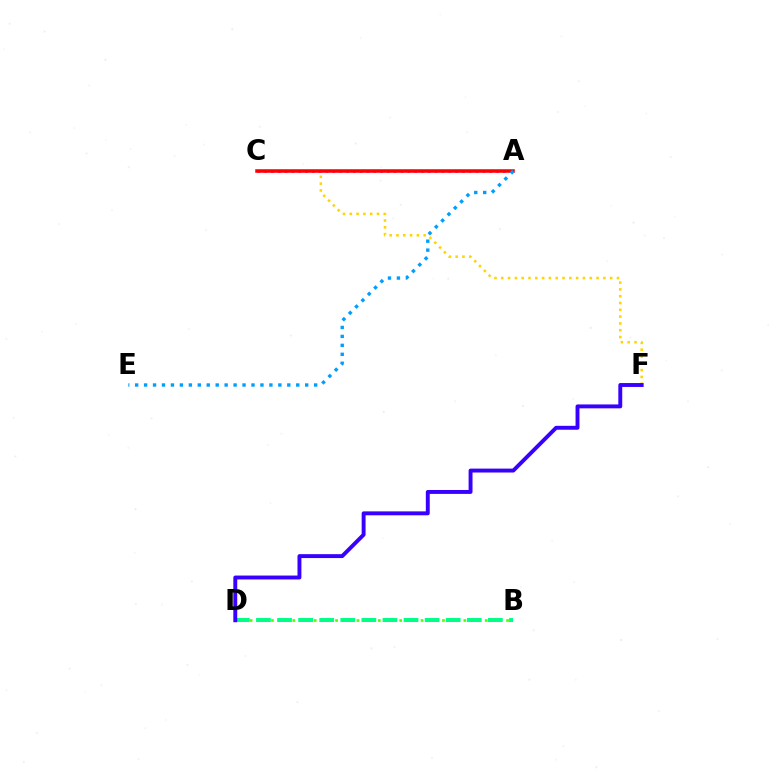{('C', 'F'): [{'color': '#ffd500', 'line_style': 'dotted', 'thickness': 1.85}], ('A', 'C'): [{'color': '#ff00ed', 'line_style': 'dotted', 'thickness': 1.85}, {'color': '#ff0000', 'line_style': 'solid', 'thickness': 2.55}], ('B', 'D'): [{'color': '#4fff00', 'line_style': 'dotted', 'thickness': 1.94}, {'color': '#00ff86', 'line_style': 'dashed', 'thickness': 2.86}], ('A', 'E'): [{'color': '#009eff', 'line_style': 'dotted', 'thickness': 2.43}], ('D', 'F'): [{'color': '#3700ff', 'line_style': 'solid', 'thickness': 2.81}]}